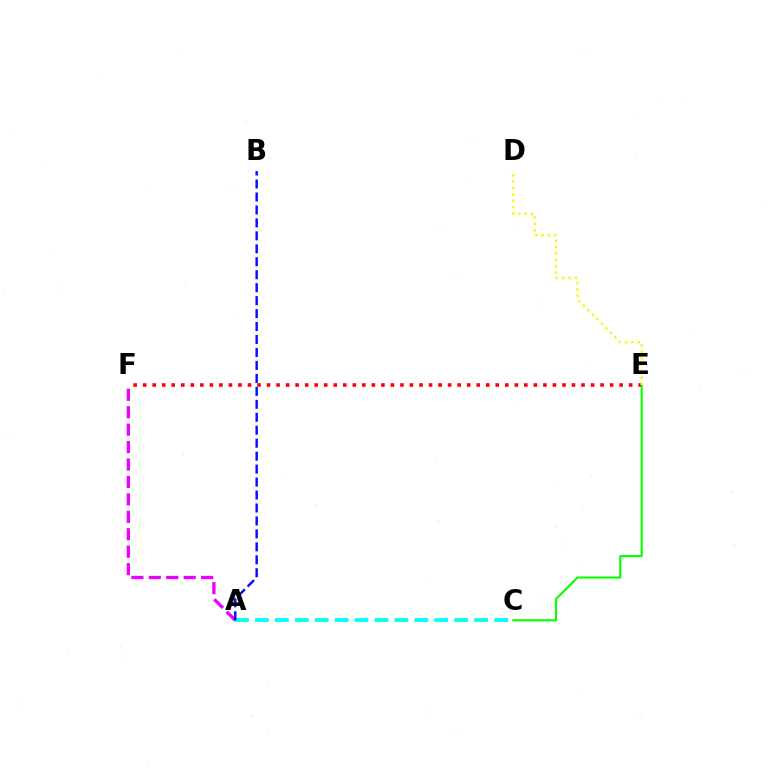{('E', 'F'): [{'color': '#ff0000', 'line_style': 'dotted', 'thickness': 2.59}], ('A', 'F'): [{'color': '#ee00ff', 'line_style': 'dashed', 'thickness': 2.37}], ('A', 'C'): [{'color': '#00fff6', 'line_style': 'dashed', 'thickness': 2.71}], ('C', 'E'): [{'color': '#08ff00', 'line_style': 'solid', 'thickness': 1.51}], ('D', 'E'): [{'color': '#fcf500', 'line_style': 'dotted', 'thickness': 1.73}], ('A', 'B'): [{'color': '#0010ff', 'line_style': 'dashed', 'thickness': 1.76}]}